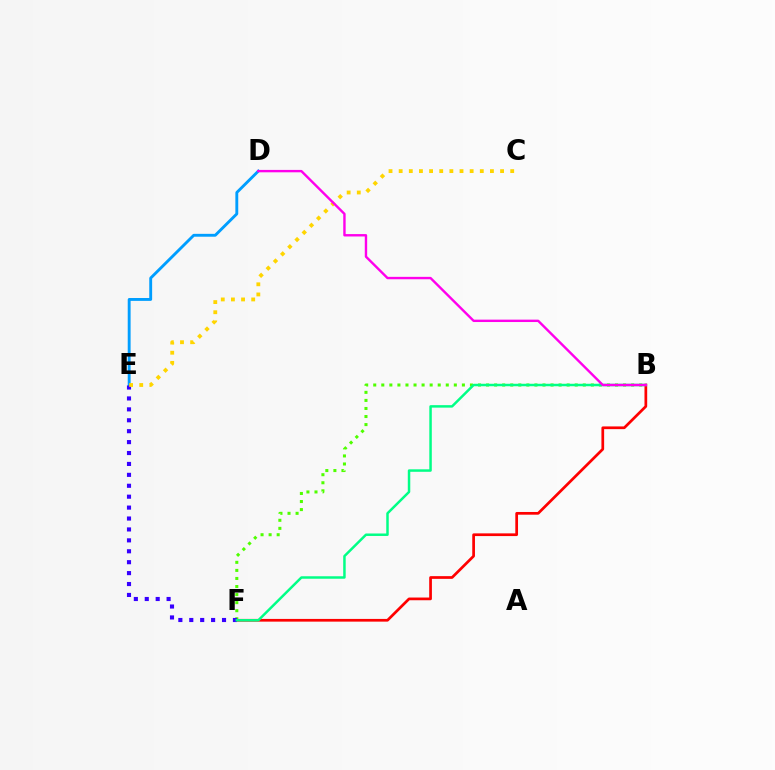{('B', 'F'): [{'color': '#4fff00', 'line_style': 'dotted', 'thickness': 2.19}, {'color': '#ff0000', 'line_style': 'solid', 'thickness': 1.95}, {'color': '#00ff86', 'line_style': 'solid', 'thickness': 1.79}], ('D', 'E'): [{'color': '#009eff', 'line_style': 'solid', 'thickness': 2.07}], ('E', 'F'): [{'color': '#3700ff', 'line_style': 'dotted', 'thickness': 2.97}], ('C', 'E'): [{'color': '#ffd500', 'line_style': 'dotted', 'thickness': 2.76}], ('B', 'D'): [{'color': '#ff00ed', 'line_style': 'solid', 'thickness': 1.73}]}